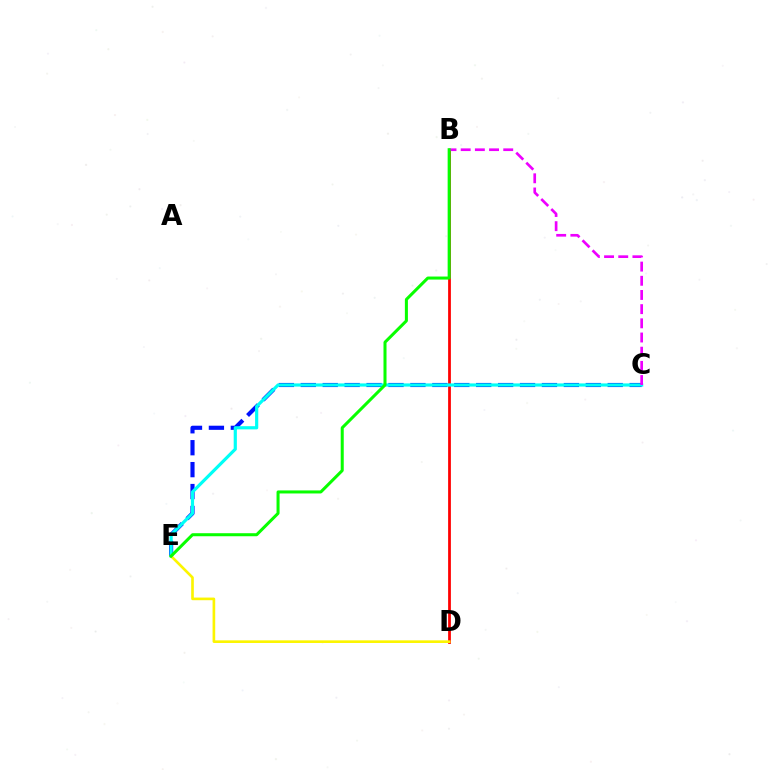{('B', 'D'): [{'color': '#ff0000', 'line_style': 'solid', 'thickness': 1.99}], ('C', 'E'): [{'color': '#0010ff', 'line_style': 'dashed', 'thickness': 2.98}, {'color': '#00fff6', 'line_style': 'solid', 'thickness': 2.29}], ('D', 'E'): [{'color': '#fcf500', 'line_style': 'solid', 'thickness': 1.9}], ('B', 'C'): [{'color': '#ee00ff', 'line_style': 'dashed', 'thickness': 1.93}], ('B', 'E'): [{'color': '#08ff00', 'line_style': 'solid', 'thickness': 2.18}]}